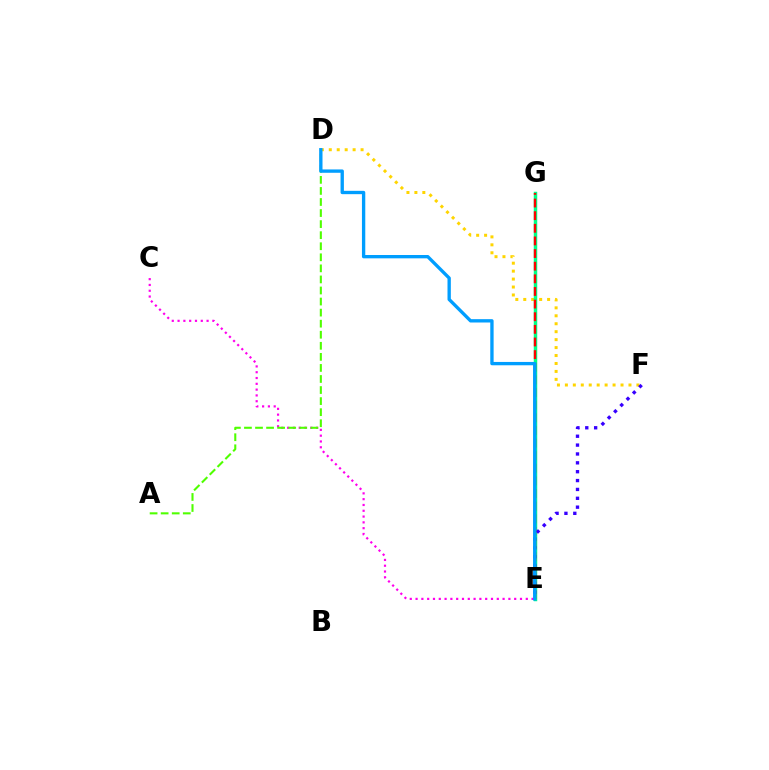{('C', 'E'): [{'color': '#ff00ed', 'line_style': 'dotted', 'thickness': 1.58}], ('D', 'F'): [{'color': '#ffd500', 'line_style': 'dotted', 'thickness': 2.16}], ('E', 'G'): [{'color': '#00ff86', 'line_style': 'solid', 'thickness': 2.5}, {'color': '#ff0000', 'line_style': 'dashed', 'thickness': 1.72}], ('E', 'F'): [{'color': '#3700ff', 'line_style': 'dotted', 'thickness': 2.41}], ('A', 'D'): [{'color': '#4fff00', 'line_style': 'dashed', 'thickness': 1.5}], ('D', 'E'): [{'color': '#009eff', 'line_style': 'solid', 'thickness': 2.4}]}